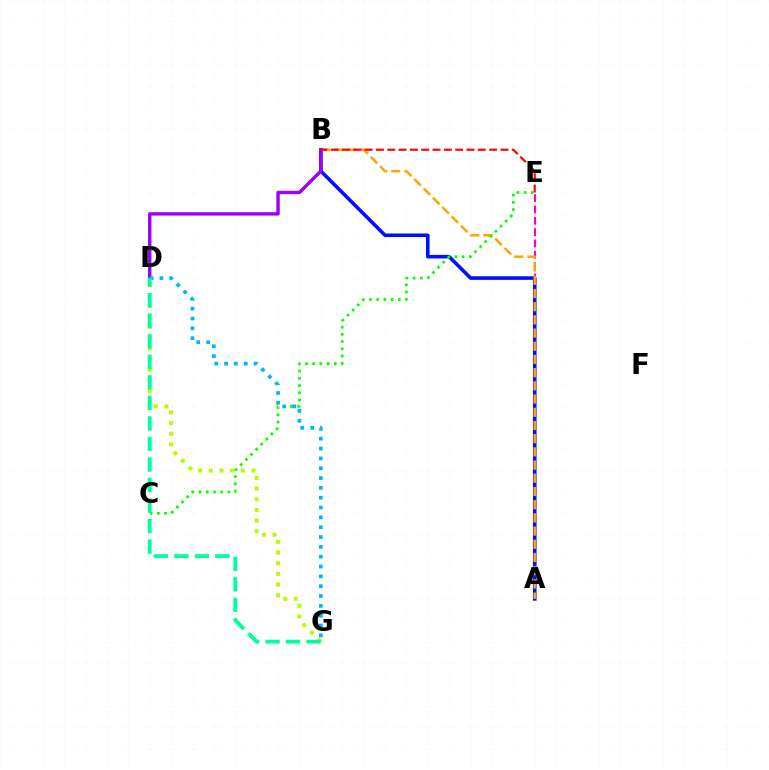{('A', 'E'): [{'color': '#ff00bd', 'line_style': 'dashed', 'thickness': 1.54}], ('A', 'B'): [{'color': '#0010ff', 'line_style': 'solid', 'thickness': 2.59}, {'color': '#ffa500', 'line_style': 'dashed', 'thickness': 1.79}], ('B', 'D'): [{'color': '#9b00ff', 'line_style': 'solid', 'thickness': 2.45}], ('C', 'E'): [{'color': '#08ff00', 'line_style': 'dotted', 'thickness': 1.96}], ('D', 'G'): [{'color': '#b3ff00', 'line_style': 'dotted', 'thickness': 2.9}, {'color': '#00b5ff', 'line_style': 'dotted', 'thickness': 2.67}, {'color': '#00ff9d', 'line_style': 'dashed', 'thickness': 2.79}], ('B', 'E'): [{'color': '#ff0000', 'line_style': 'dashed', 'thickness': 1.54}]}